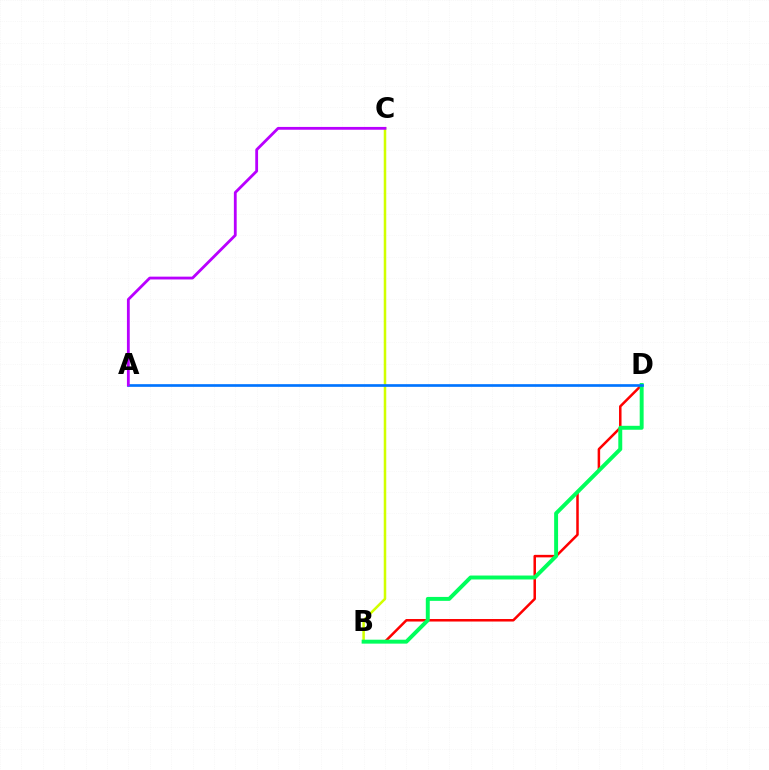{('B', 'C'): [{'color': '#d1ff00', 'line_style': 'solid', 'thickness': 1.82}], ('B', 'D'): [{'color': '#ff0000', 'line_style': 'solid', 'thickness': 1.81}, {'color': '#00ff5c', 'line_style': 'solid', 'thickness': 2.83}], ('A', 'D'): [{'color': '#0074ff', 'line_style': 'solid', 'thickness': 1.92}], ('A', 'C'): [{'color': '#b900ff', 'line_style': 'solid', 'thickness': 2.02}]}